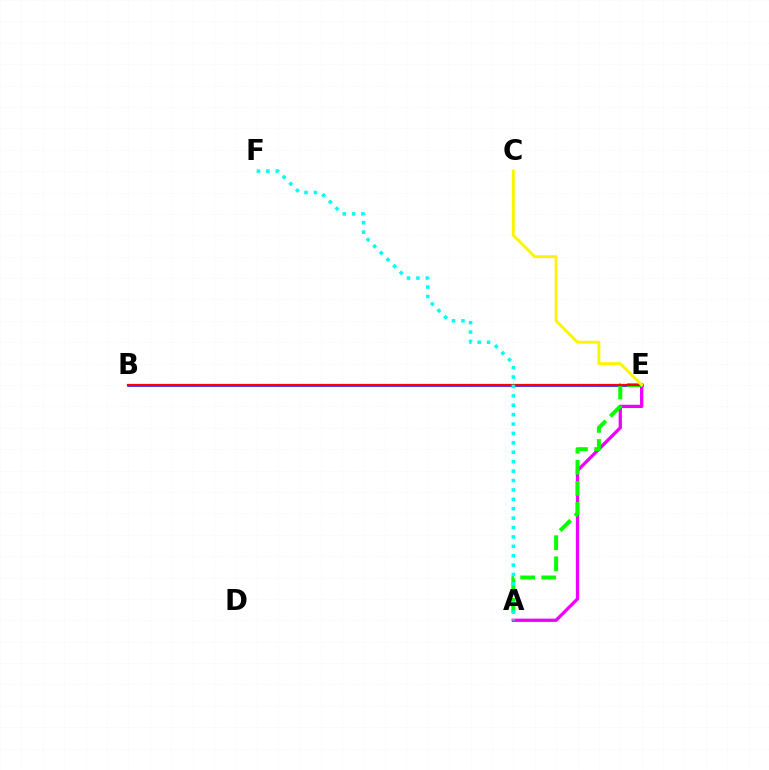{('B', 'E'): [{'color': '#0010ff', 'line_style': 'solid', 'thickness': 1.83}, {'color': '#ff0000', 'line_style': 'solid', 'thickness': 1.59}], ('A', 'E'): [{'color': '#ee00ff', 'line_style': 'solid', 'thickness': 2.36}, {'color': '#08ff00', 'line_style': 'dashed', 'thickness': 2.86}], ('C', 'E'): [{'color': '#fcf500', 'line_style': 'solid', 'thickness': 2.09}], ('A', 'F'): [{'color': '#00fff6', 'line_style': 'dotted', 'thickness': 2.56}]}